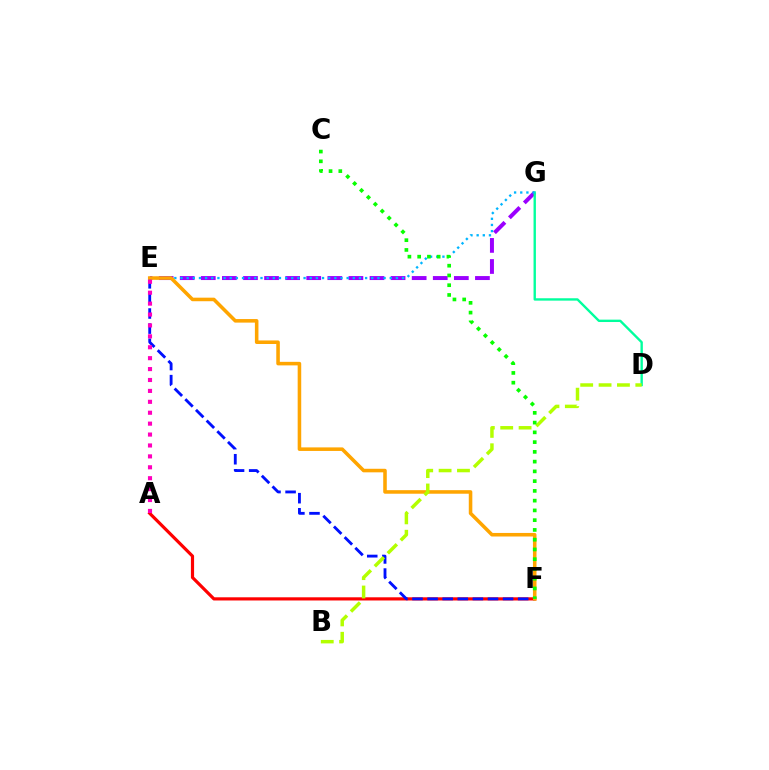{('A', 'F'): [{'color': '#ff0000', 'line_style': 'solid', 'thickness': 2.29}], ('E', 'G'): [{'color': '#9b00ff', 'line_style': 'dashed', 'thickness': 2.86}, {'color': '#00b5ff', 'line_style': 'dotted', 'thickness': 1.67}], ('D', 'G'): [{'color': '#00ff9d', 'line_style': 'solid', 'thickness': 1.71}], ('E', 'F'): [{'color': '#0010ff', 'line_style': 'dashed', 'thickness': 2.05}, {'color': '#ffa500', 'line_style': 'solid', 'thickness': 2.56}], ('B', 'D'): [{'color': '#b3ff00', 'line_style': 'dashed', 'thickness': 2.5}], ('C', 'F'): [{'color': '#08ff00', 'line_style': 'dotted', 'thickness': 2.65}], ('A', 'E'): [{'color': '#ff00bd', 'line_style': 'dotted', 'thickness': 2.96}]}